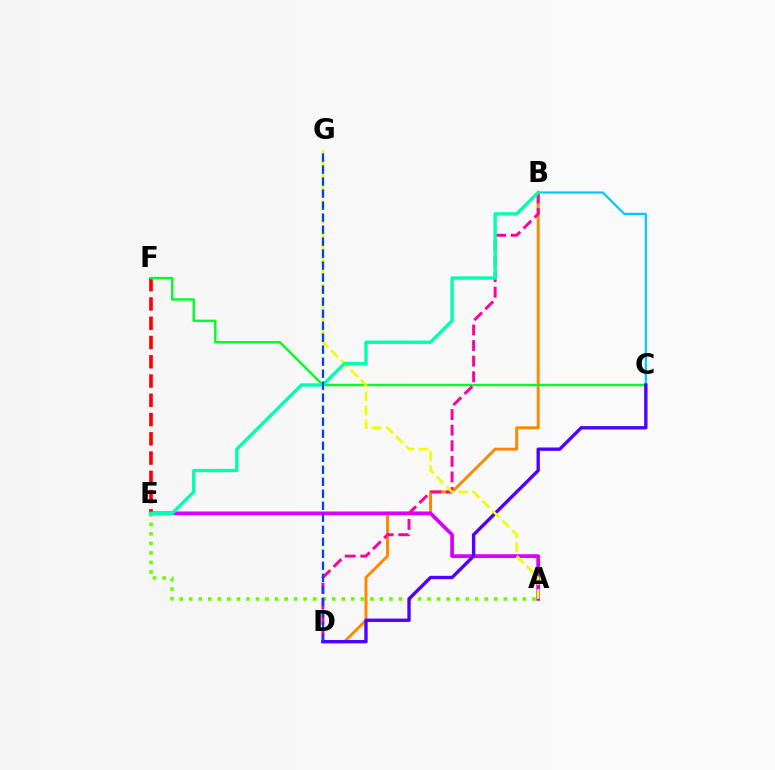{('B', 'D'): [{'color': '#ff8800', 'line_style': 'solid', 'thickness': 2.12}, {'color': '#ff00a0', 'line_style': 'dashed', 'thickness': 2.12}], ('A', 'E'): [{'color': '#66ff00', 'line_style': 'dotted', 'thickness': 2.59}, {'color': '#d600ff', 'line_style': 'solid', 'thickness': 2.67}], ('E', 'F'): [{'color': '#ff0000', 'line_style': 'dashed', 'thickness': 2.62}], ('B', 'C'): [{'color': '#00c7ff', 'line_style': 'solid', 'thickness': 1.57}], ('C', 'F'): [{'color': '#00ff27', 'line_style': 'solid', 'thickness': 1.74}], ('C', 'D'): [{'color': '#4f00ff', 'line_style': 'solid', 'thickness': 2.42}], ('A', 'G'): [{'color': '#eeff00', 'line_style': 'dashed', 'thickness': 1.9}], ('B', 'E'): [{'color': '#00ffaf', 'line_style': 'solid', 'thickness': 2.43}], ('D', 'G'): [{'color': '#003fff', 'line_style': 'dashed', 'thickness': 1.63}]}